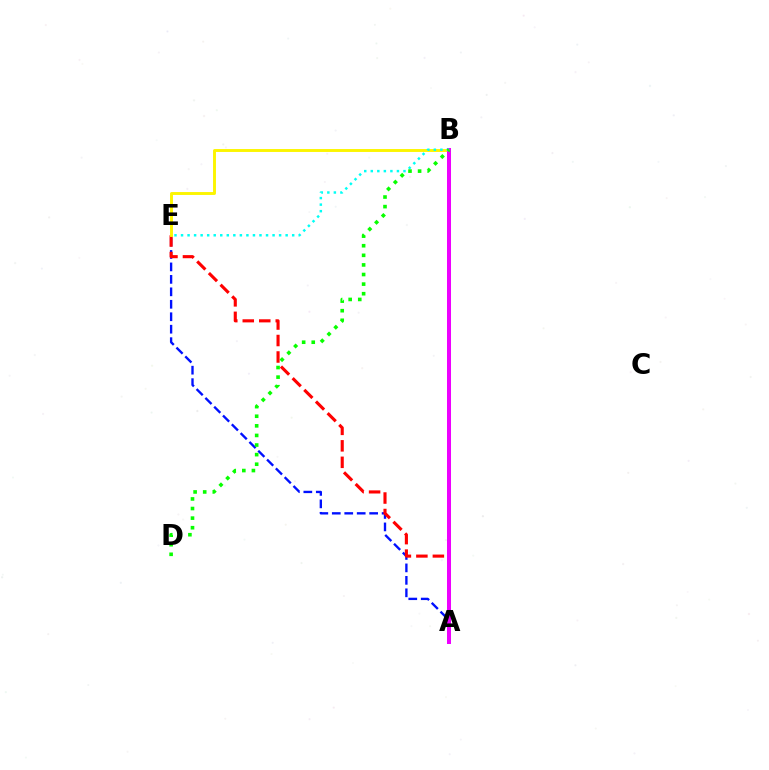{('A', 'E'): [{'color': '#0010ff', 'line_style': 'dashed', 'thickness': 1.69}, {'color': '#ff0000', 'line_style': 'dashed', 'thickness': 2.24}], ('B', 'E'): [{'color': '#fcf500', 'line_style': 'solid', 'thickness': 2.1}, {'color': '#00fff6', 'line_style': 'dotted', 'thickness': 1.78}], ('A', 'B'): [{'color': '#ee00ff', 'line_style': 'solid', 'thickness': 2.89}], ('B', 'D'): [{'color': '#08ff00', 'line_style': 'dotted', 'thickness': 2.61}]}